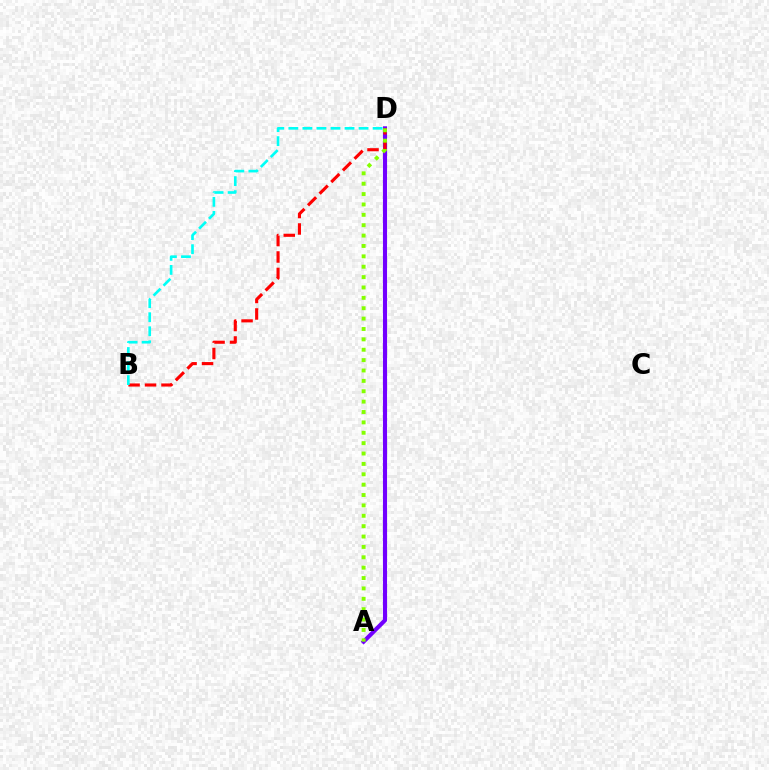{('A', 'D'): [{'color': '#7200ff', 'line_style': 'solid', 'thickness': 2.95}, {'color': '#84ff00', 'line_style': 'dotted', 'thickness': 2.82}], ('B', 'D'): [{'color': '#ff0000', 'line_style': 'dashed', 'thickness': 2.24}, {'color': '#00fff6', 'line_style': 'dashed', 'thickness': 1.91}]}